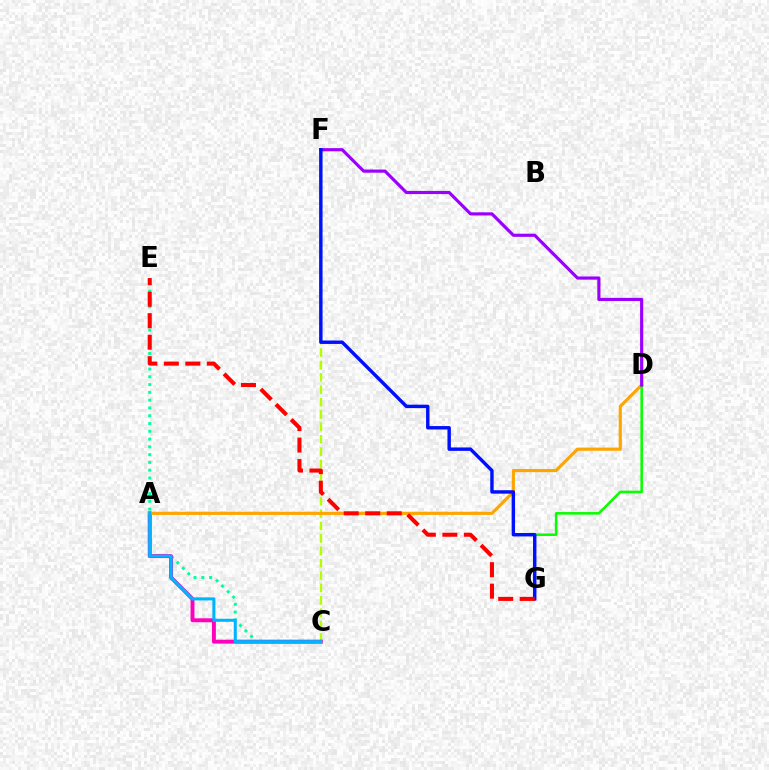{('C', 'F'): [{'color': '#b3ff00', 'line_style': 'dashed', 'thickness': 1.68}], ('C', 'E'): [{'color': '#00ff9d', 'line_style': 'dotted', 'thickness': 2.11}], ('A', 'C'): [{'color': '#ff00bd', 'line_style': 'solid', 'thickness': 2.84}, {'color': '#00b5ff', 'line_style': 'solid', 'thickness': 2.21}], ('A', 'D'): [{'color': '#ffa500', 'line_style': 'solid', 'thickness': 2.27}], ('D', 'G'): [{'color': '#08ff00', 'line_style': 'solid', 'thickness': 1.84}], ('D', 'F'): [{'color': '#9b00ff', 'line_style': 'solid', 'thickness': 2.28}], ('F', 'G'): [{'color': '#0010ff', 'line_style': 'solid', 'thickness': 2.46}], ('E', 'G'): [{'color': '#ff0000', 'line_style': 'dashed', 'thickness': 2.92}]}